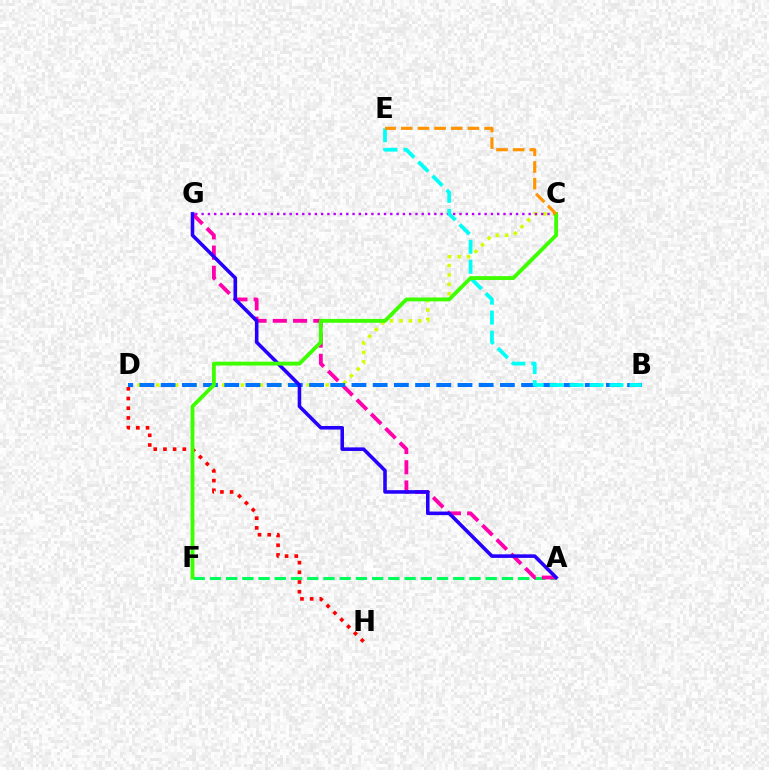{('A', 'F'): [{'color': '#00ff5c', 'line_style': 'dashed', 'thickness': 2.2}], ('A', 'G'): [{'color': '#ff00ac', 'line_style': 'dashed', 'thickness': 2.75}, {'color': '#2500ff', 'line_style': 'solid', 'thickness': 2.57}], ('C', 'D'): [{'color': '#d1ff00', 'line_style': 'dotted', 'thickness': 2.56}], ('C', 'G'): [{'color': '#b900ff', 'line_style': 'dotted', 'thickness': 1.71}], ('D', 'H'): [{'color': '#ff0000', 'line_style': 'dotted', 'thickness': 2.63}], ('B', 'D'): [{'color': '#0074ff', 'line_style': 'dashed', 'thickness': 2.88}], ('B', 'E'): [{'color': '#00fff6', 'line_style': 'dashed', 'thickness': 2.71}], ('C', 'F'): [{'color': '#3dff00', 'line_style': 'solid', 'thickness': 2.76}], ('C', 'E'): [{'color': '#ff9400', 'line_style': 'dashed', 'thickness': 2.26}]}